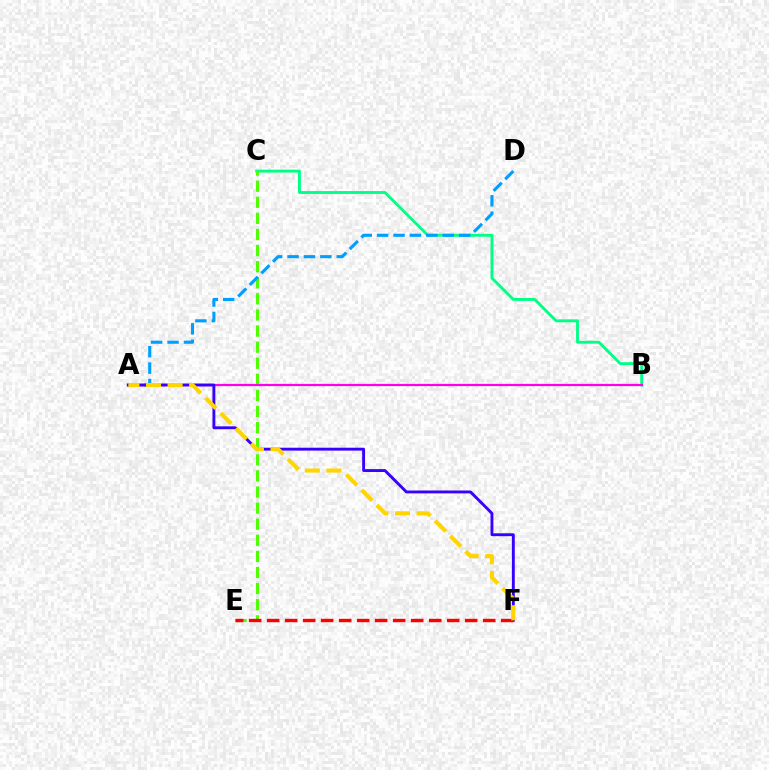{('B', 'C'): [{'color': '#00ff86', 'line_style': 'solid', 'thickness': 2.07}], ('C', 'E'): [{'color': '#4fff00', 'line_style': 'dashed', 'thickness': 2.19}], ('A', 'B'): [{'color': '#ff00ed', 'line_style': 'solid', 'thickness': 1.6}], ('A', 'D'): [{'color': '#009eff', 'line_style': 'dashed', 'thickness': 2.23}], ('A', 'F'): [{'color': '#3700ff', 'line_style': 'solid', 'thickness': 2.07}, {'color': '#ffd500', 'line_style': 'dashed', 'thickness': 2.93}], ('E', 'F'): [{'color': '#ff0000', 'line_style': 'dashed', 'thickness': 2.45}]}